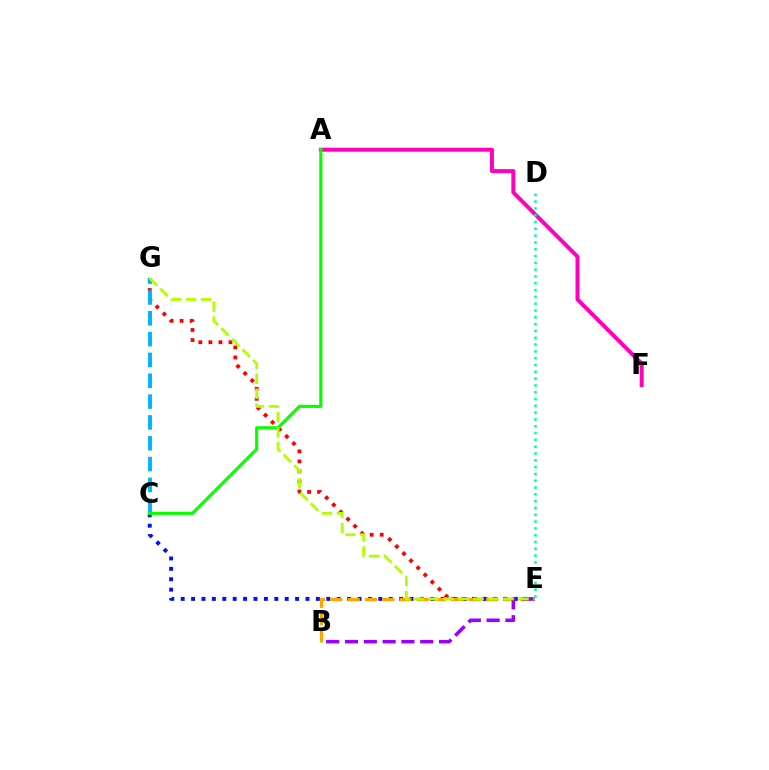{('E', 'G'): [{'color': '#ff0000', 'line_style': 'dotted', 'thickness': 2.73}, {'color': '#b3ff00', 'line_style': 'dashed', 'thickness': 2.04}], ('A', 'F'): [{'color': '#ff00bd', 'line_style': 'solid', 'thickness': 2.87}], ('C', 'E'): [{'color': '#0010ff', 'line_style': 'dotted', 'thickness': 2.83}], ('B', 'E'): [{'color': '#ffa500', 'line_style': 'dashed', 'thickness': 2.35}, {'color': '#9b00ff', 'line_style': 'dashed', 'thickness': 2.56}], ('C', 'G'): [{'color': '#00b5ff', 'line_style': 'dashed', 'thickness': 2.83}], ('A', 'C'): [{'color': '#08ff00', 'line_style': 'solid', 'thickness': 2.27}], ('D', 'E'): [{'color': '#00ff9d', 'line_style': 'dotted', 'thickness': 1.85}]}